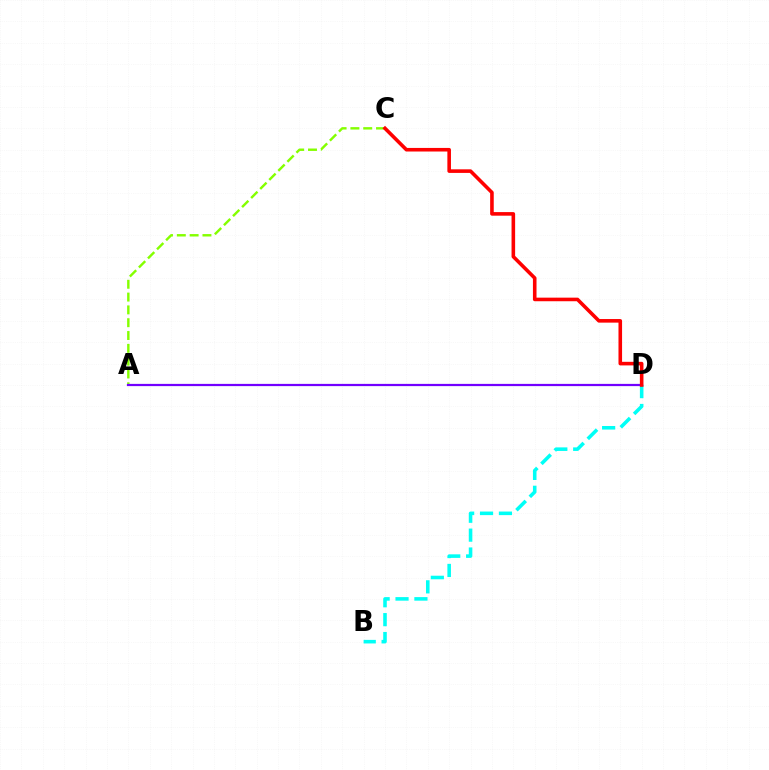{('A', 'C'): [{'color': '#84ff00', 'line_style': 'dashed', 'thickness': 1.74}], ('B', 'D'): [{'color': '#00fff6', 'line_style': 'dashed', 'thickness': 2.57}], ('A', 'D'): [{'color': '#7200ff', 'line_style': 'solid', 'thickness': 1.6}], ('C', 'D'): [{'color': '#ff0000', 'line_style': 'solid', 'thickness': 2.58}]}